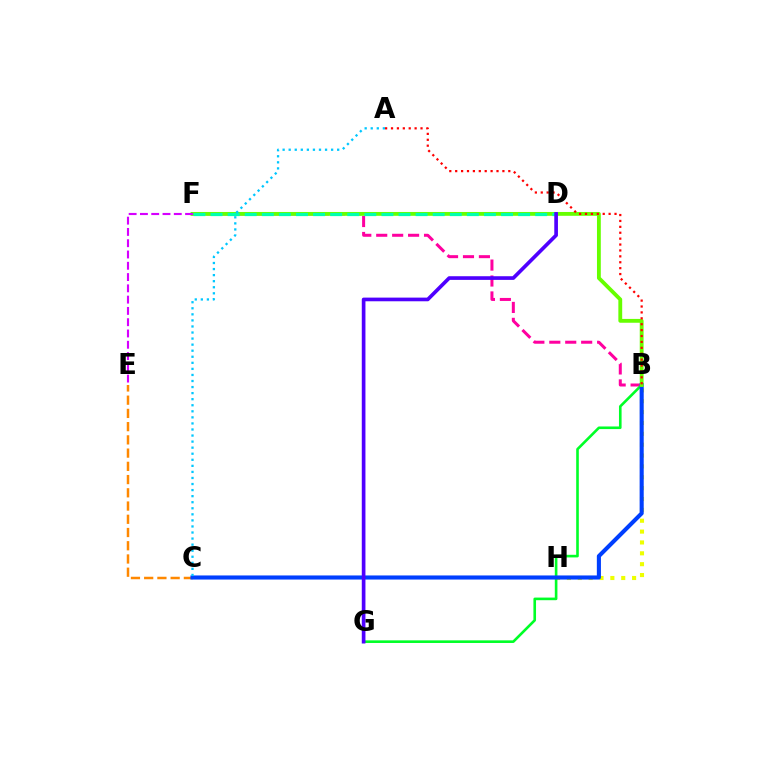{('B', 'F'): [{'color': '#ff00a0', 'line_style': 'dashed', 'thickness': 2.16}, {'color': '#66ff00', 'line_style': 'solid', 'thickness': 2.76}], ('B', 'H'): [{'color': '#eeff00', 'line_style': 'dotted', 'thickness': 2.95}], ('C', 'E'): [{'color': '#ff8800', 'line_style': 'dashed', 'thickness': 1.8}], ('B', 'G'): [{'color': '#00ff27', 'line_style': 'solid', 'thickness': 1.89}], ('B', 'C'): [{'color': '#003fff', 'line_style': 'solid', 'thickness': 2.95}], ('E', 'F'): [{'color': '#d600ff', 'line_style': 'dashed', 'thickness': 1.53}], ('A', 'B'): [{'color': '#ff0000', 'line_style': 'dotted', 'thickness': 1.6}], ('D', 'F'): [{'color': '#00ffaf', 'line_style': 'dashed', 'thickness': 2.32}], ('D', 'G'): [{'color': '#4f00ff', 'line_style': 'solid', 'thickness': 2.64}], ('A', 'C'): [{'color': '#00c7ff', 'line_style': 'dotted', 'thickness': 1.65}]}